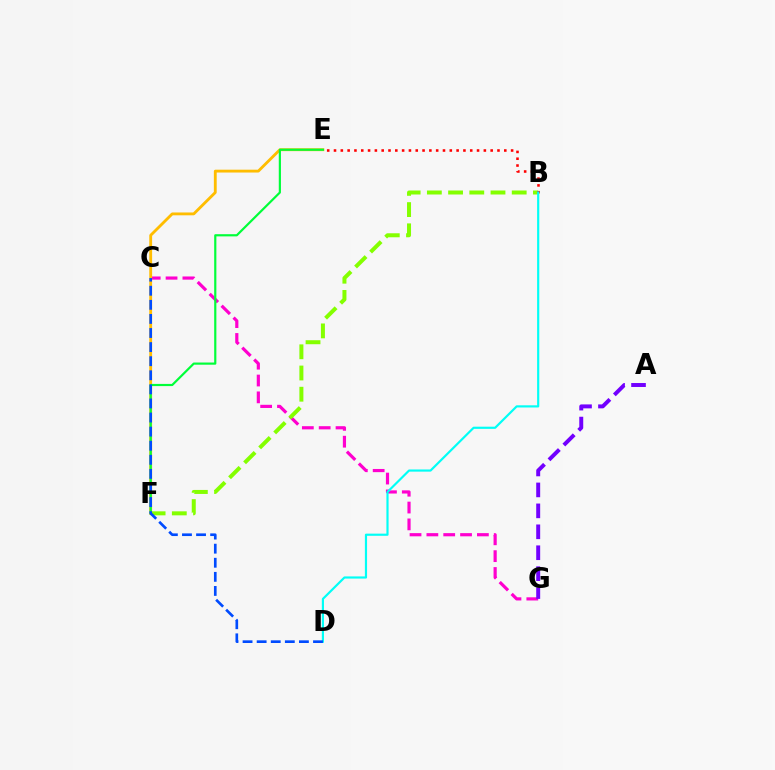{('C', 'G'): [{'color': '#ff00cf', 'line_style': 'dashed', 'thickness': 2.29}], ('E', 'F'): [{'color': '#ffbd00', 'line_style': 'solid', 'thickness': 2.04}, {'color': '#00ff39', 'line_style': 'solid', 'thickness': 1.57}], ('B', 'F'): [{'color': '#84ff00', 'line_style': 'dashed', 'thickness': 2.88}], ('B', 'E'): [{'color': '#ff0000', 'line_style': 'dotted', 'thickness': 1.85}], ('A', 'G'): [{'color': '#7200ff', 'line_style': 'dashed', 'thickness': 2.84}], ('B', 'D'): [{'color': '#00fff6', 'line_style': 'solid', 'thickness': 1.57}], ('C', 'D'): [{'color': '#004bff', 'line_style': 'dashed', 'thickness': 1.91}]}